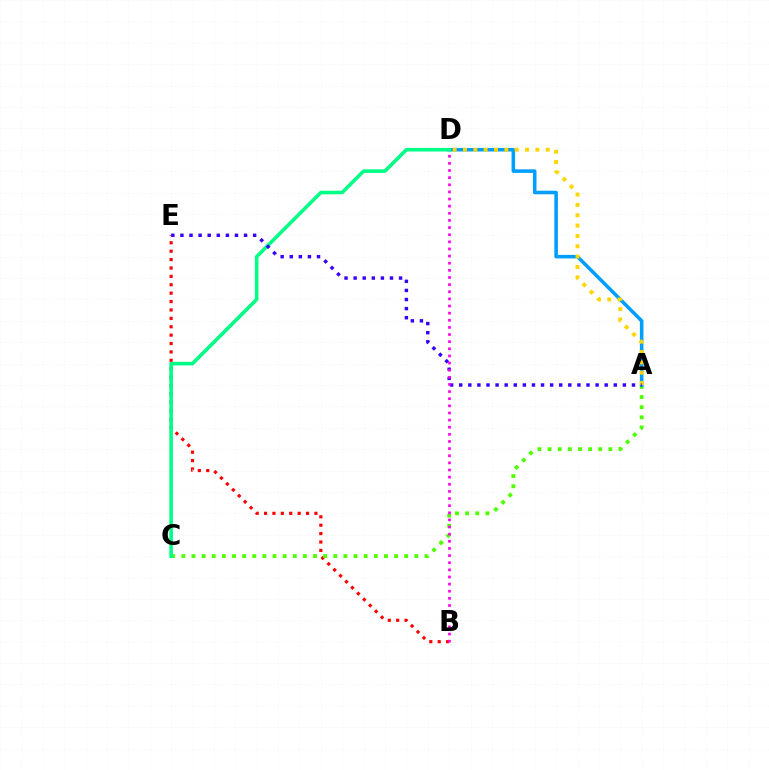{('B', 'E'): [{'color': '#ff0000', 'line_style': 'dotted', 'thickness': 2.28}], ('A', 'C'): [{'color': '#4fff00', 'line_style': 'dotted', 'thickness': 2.75}], ('A', 'D'): [{'color': '#009eff', 'line_style': 'solid', 'thickness': 2.55}, {'color': '#ffd500', 'line_style': 'dotted', 'thickness': 2.81}], ('C', 'D'): [{'color': '#00ff86', 'line_style': 'solid', 'thickness': 2.58}], ('A', 'E'): [{'color': '#3700ff', 'line_style': 'dotted', 'thickness': 2.47}], ('B', 'D'): [{'color': '#ff00ed', 'line_style': 'dotted', 'thickness': 1.94}]}